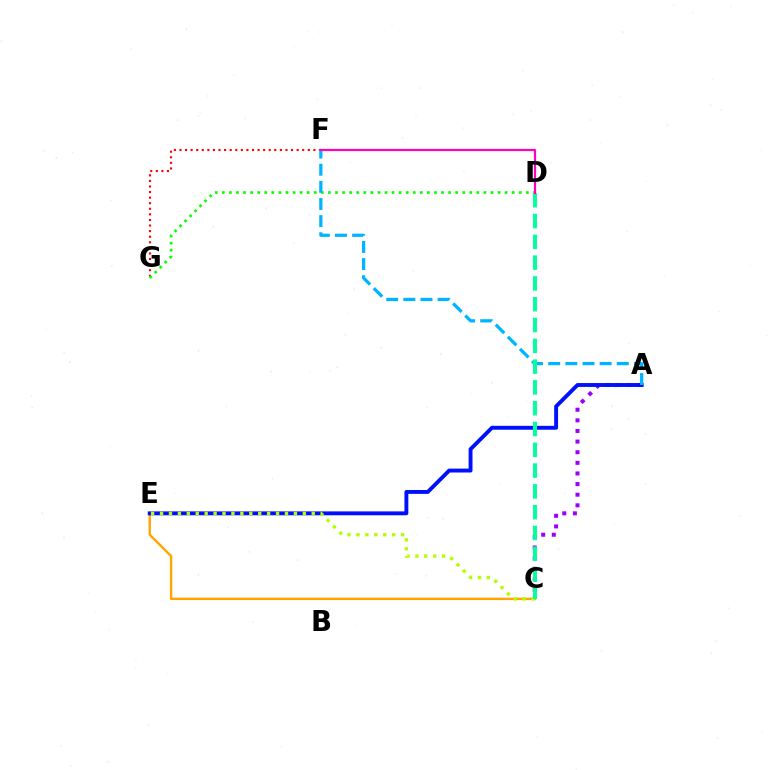{('A', 'C'): [{'color': '#9b00ff', 'line_style': 'dotted', 'thickness': 2.89}], ('C', 'E'): [{'color': '#ffa500', 'line_style': 'solid', 'thickness': 1.72}, {'color': '#b3ff00', 'line_style': 'dotted', 'thickness': 2.42}], ('F', 'G'): [{'color': '#ff0000', 'line_style': 'dotted', 'thickness': 1.52}], ('A', 'E'): [{'color': '#0010ff', 'line_style': 'solid', 'thickness': 2.8}], ('D', 'G'): [{'color': '#08ff00', 'line_style': 'dotted', 'thickness': 1.92}], ('A', 'F'): [{'color': '#00b5ff', 'line_style': 'dashed', 'thickness': 2.33}], ('C', 'D'): [{'color': '#00ff9d', 'line_style': 'dashed', 'thickness': 2.82}], ('D', 'F'): [{'color': '#ff00bd', 'line_style': 'solid', 'thickness': 1.59}]}